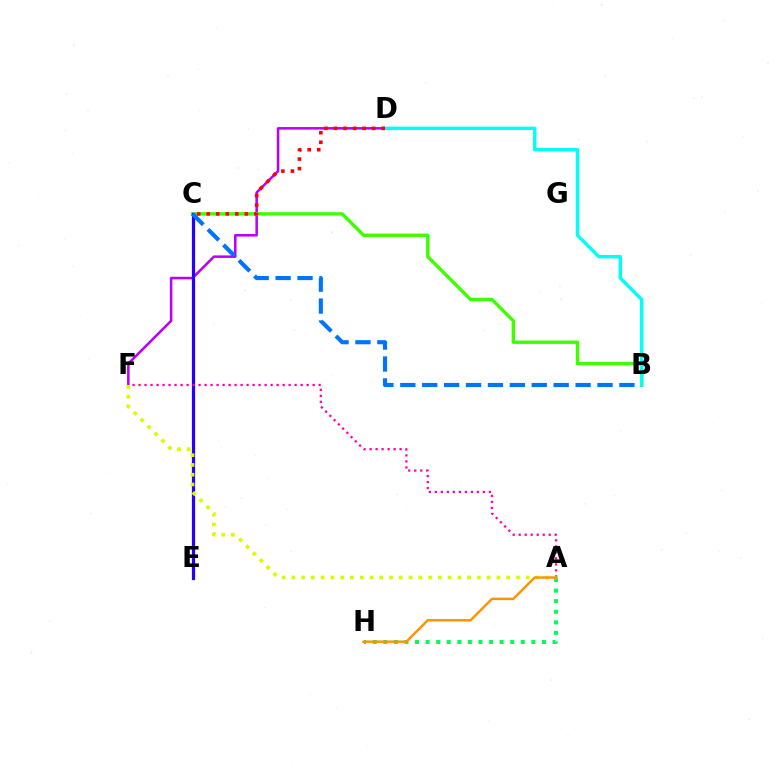{('D', 'F'): [{'color': '#b900ff', 'line_style': 'solid', 'thickness': 1.83}], ('B', 'C'): [{'color': '#3dff00', 'line_style': 'solid', 'thickness': 2.44}, {'color': '#0074ff', 'line_style': 'dashed', 'thickness': 2.98}], ('A', 'H'): [{'color': '#00ff5c', 'line_style': 'dotted', 'thickness': 2.87}, {'color': '#ff9400', 'line_style': 'solid', 'thickness': 1.76}], ('C', 'E'): [{'color': '#2500ff', 'line_style': 'solid', 'thickness': 2.31}], ('A', 'F'): [{'color': '#ff00ac', 'line_style': 'dotted', 'thickness': 1.63}, {'color': '#d1ff00', 'line_style': 'dotted', 'thickness': 2.65}], ('B', 'D'): [{'color': '#00fff6', 'line_style': 'solid', 'thickness': 2.47}], ('C', 'D'): [{'color': '#ff0000', 'line_style': 'dotted', 'thickness': 2.59}]}